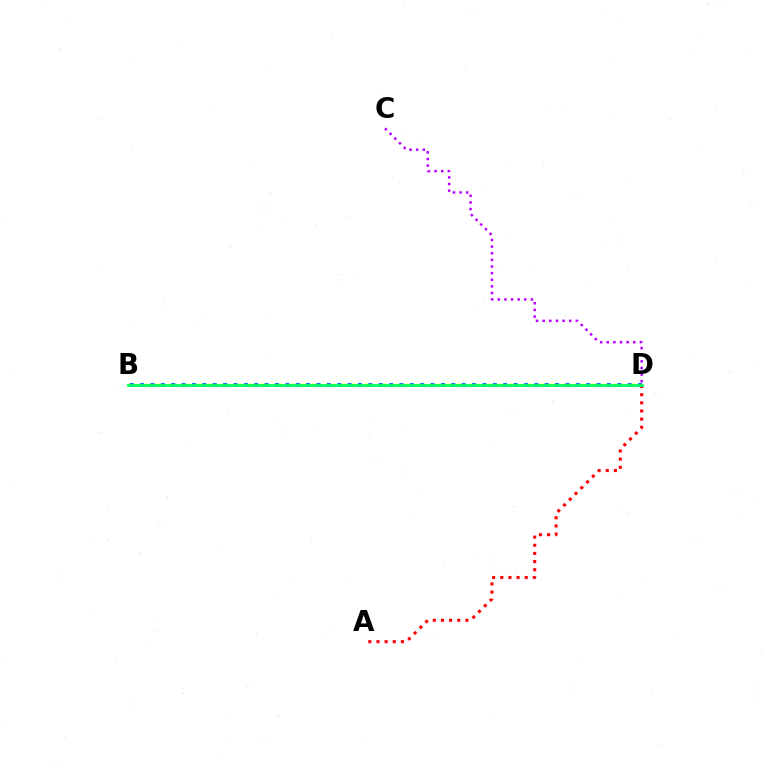{('B', 'D'): [{'color': '#d1ff00', 'line_style': 'dashed', 'thickness': 1.79}, {'color': '#0074ff', 'line_style': 'dotted', 'thickness': 2.82}, {'color': '#00ff5c', 'line_style': 'solid', 'thickness': 1.97}], ('A', 'D'): [{'color': '#ff0000', 'line_style': 'dotted', 'thickness': 2.21}], ('C', 'D'): [{'color': '#b900ff', 'line_style': 'dotted', 'thickness': 1.8}]}